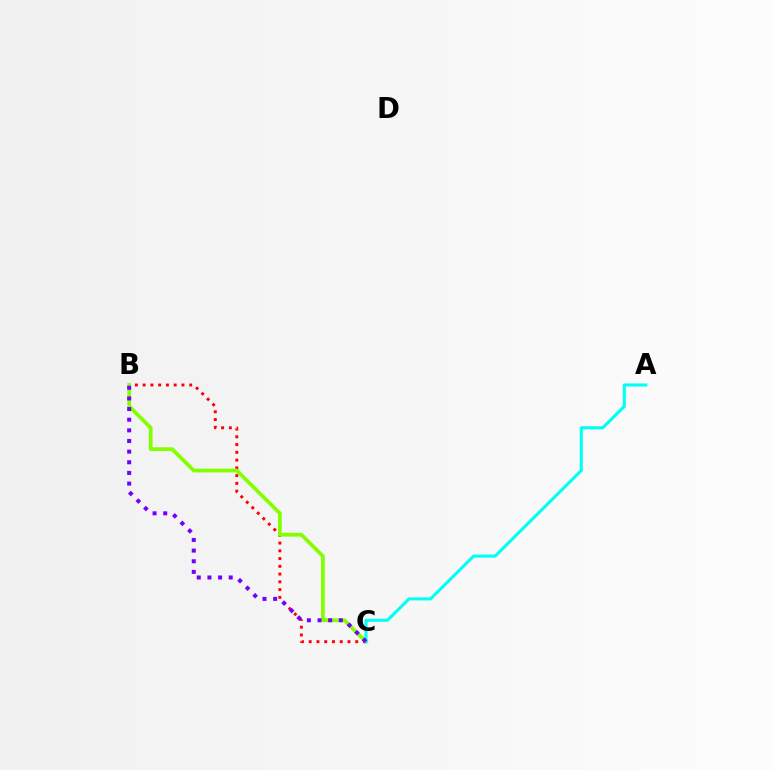{('B', 'C'): [{'color': '#ff0000', 'line_style': 'dotted', 'thickness': 2.11}, {'color': '#84ff00', 'line_style': 'solid', 'thickness': 2.7}, {'color': '#7200ff', 'line_style': 'dotted', 'thickness': 2.89}], ('A', 'C'): [{'color': '#00fff6', 'line_style': 'solid', 'thickness': 2.22}]}